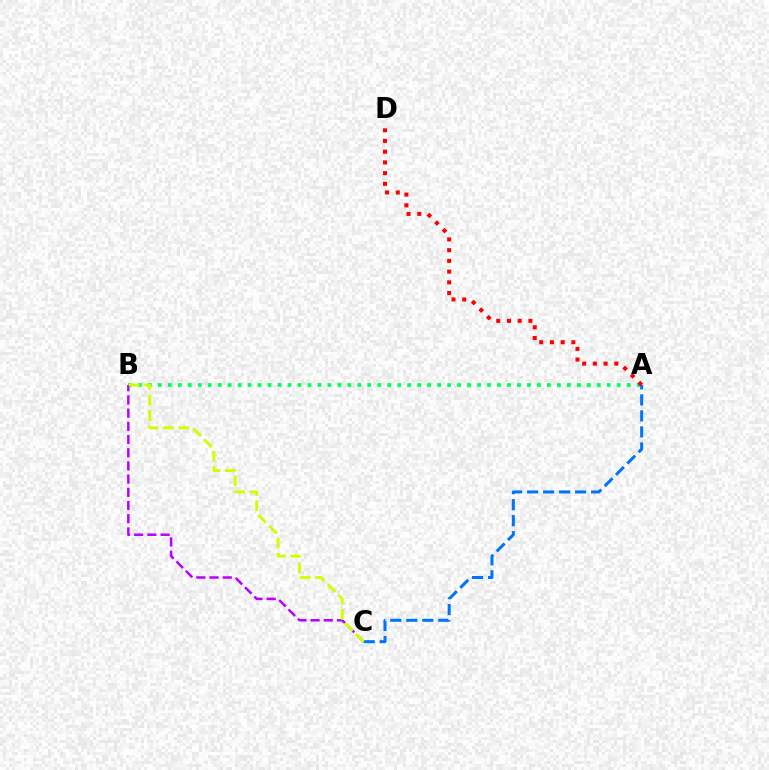{('A', 'B'): [{'color': '#00ff5c', 'line_style': 'dotted', 'thickness': 2.71}], ('B', 'C'): [{'color': '#b900ff', 'line_style': 'dashed', 'thickness': 1.79}, {'color': '#d1ff00', 'line_style': 'dashed', 'thickness': 2.09}], ('A', 'C'): [{'color': '#0074ff', 'line_style': 'dashed', 'thickness': 2.17}], ('A', 'D'): [{'color': '#ff0000', 'line_style': 'dotted', 'thickness': 2.91}]}